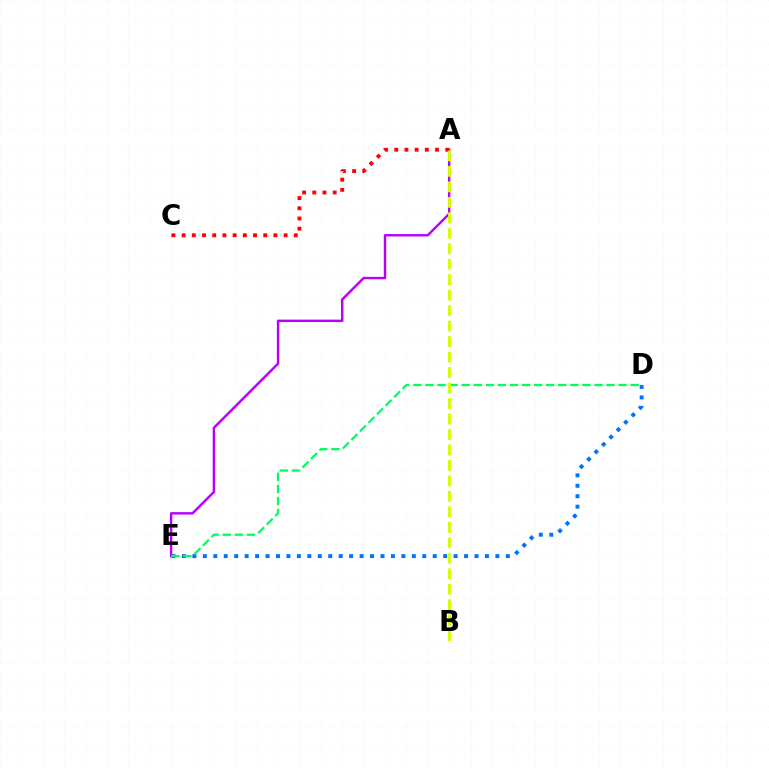{('D', 'E'): [{'color': '#0074ff', 'line_style': 'dotted', 'thickness': 2.84}, {'color': '#00ff5c', 'line_style': 'dashed', 'thickness': 1.64}], ('A', 'E'): [{'color': '#b900ff', 'line_style': 'solid', 'thickness': 1.75}], ('A', 'C'): [{'color': '#ff0000', 'line_style': 'dotted', 'thickness': 2.77}], ('A', 'B'): [{'color': '#d1ff00', 'line_style': 'dashed', 'thickness': 2.1}]}